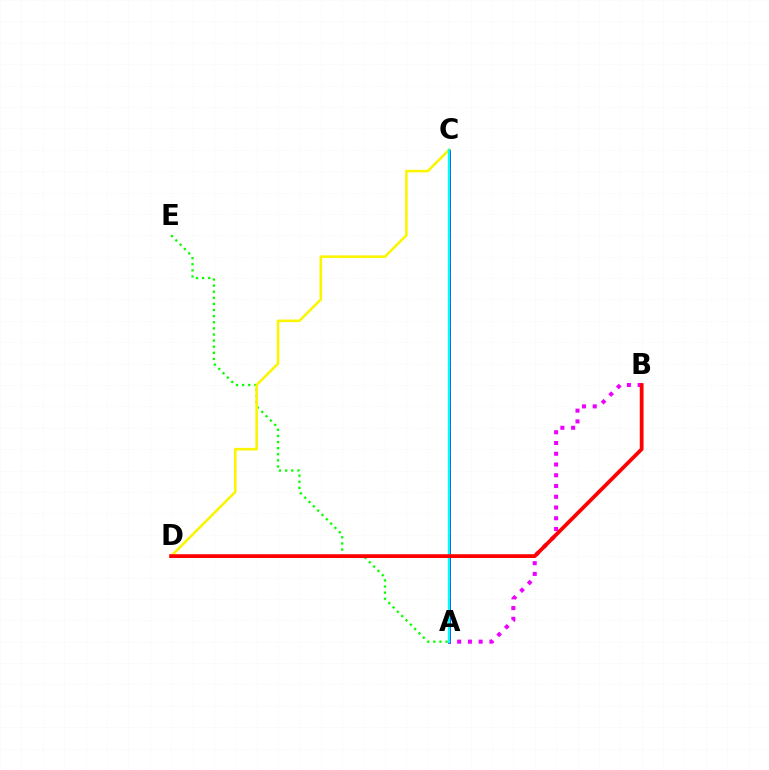{('A', 'C'): [{'color': '#0010ff', 'line_style': 'solid', 'thickness': 1.89}, {'color': '#00fff6', 'line_style': 'solid', 'thickness': 1.69}], ('A', 'E'): [{'color': '#08ff00', 'line_style': 'dotted', 'thickness': 1.66}], ('A', 'B'): [{'color': '#ee00ff', 'line_style': 'dotted', 'thickness': 2.92}], ('C', 'D'): [{'color': '#fcf500', 'line_style': 'solid', 'thickness': 1.85}], ('B', 'D'): [{'color': '#ff0000', 'line_style': 'solid', 'thickness': 2.72}]}